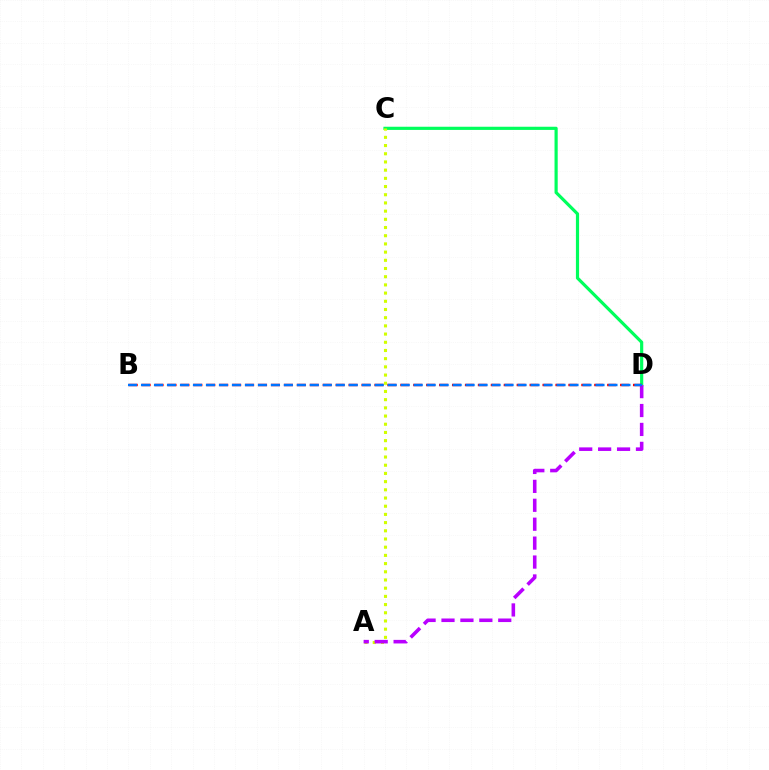{('C', 'D'): [{'color': '#00ff5c', 'line_style': 'solid', 'thickness': 2.29}], ('A', 'C'): [{'color': '#d1ff00', 'line_style': 'dotted', 'thickness': 2.23}], ('A', 'D'): [{'color': '#b900ff', 'line_style': 'dashed', 'thickness': 2.57}], ('B', 'D'): [{'color': '#ff0000', 'line_style': 'dashed', 'thickness': 1.76}, {'color': '#0074ff', 'line_style': 'dashed', 'thickness': 1.76}]}